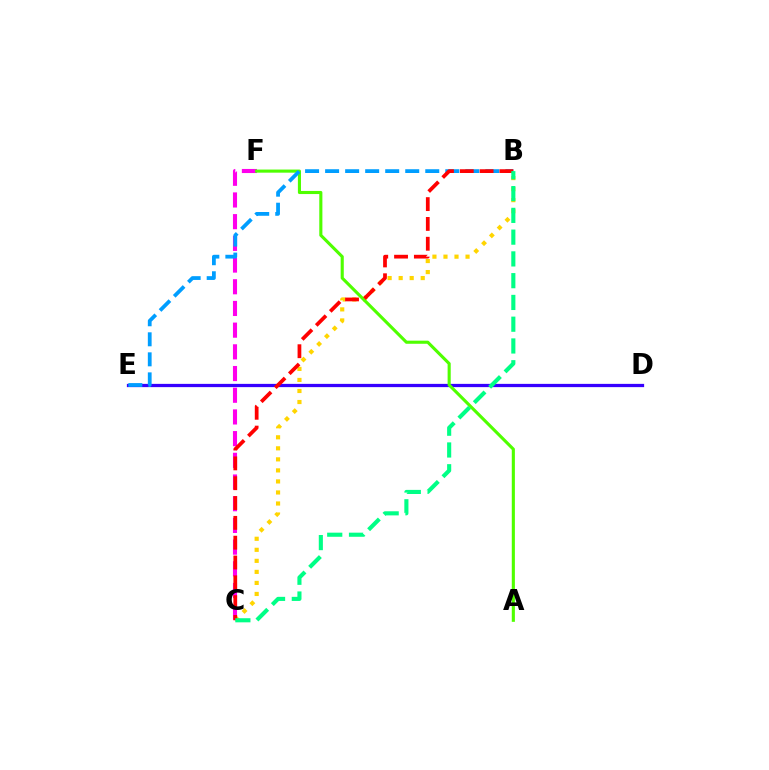{('D', 'E'): [{'color': '#3700ff', 'line_style': 'solid', 'thickness': 2.35}], ('C', 'F'): [{'color': '#ff00ed', 'line_style': 'dashed', 'thickness': 2.95}], ('B', 'C'): [{'color': '#ffd500', 'line_style': 'dotted', 'thickness': 3.0}, {'color': '#ff0000', 'line_style': 'dashed', 'thickness': 2.69}, {'color': '#00ff86', 'line_style': 'dashed', 'thickness': 2.96}], ('A', 'F'): [{'color': '#4fff00', 'line_style': 'solid', 'thickness': 2.24}], ('B', 'E'): [{'color': '#009eff', 'line_style': 'dashed', 'thickness': 2.72}]}